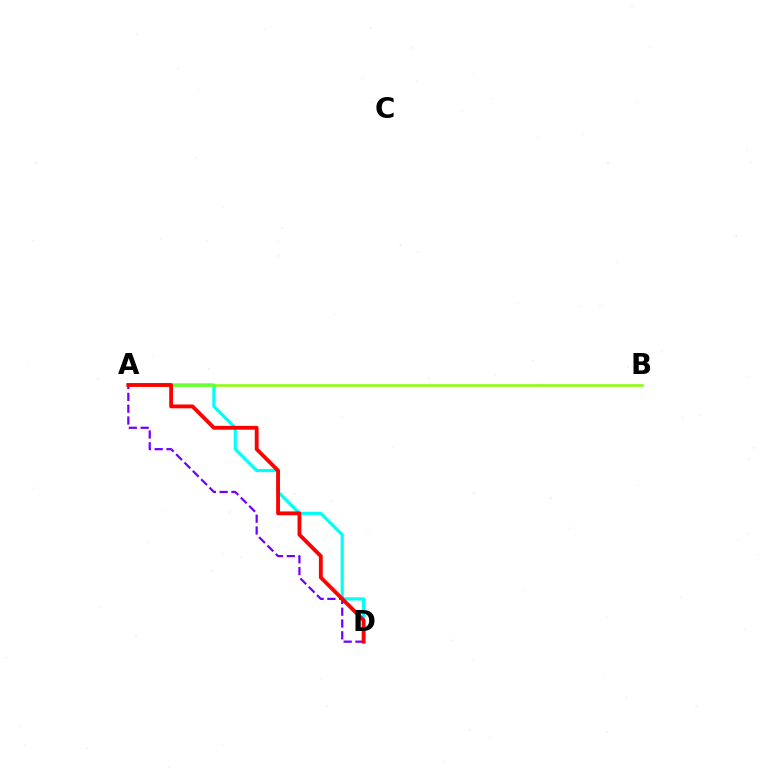{('A', 'D'): [{'color': '#00fff6', 'line_style': 'solid', 'thickness': 2.28}, {'color': '#7200ff', 'line_style': 'dashed', 'thickness': 1.6}, {'color': '#ff0000', 'line_style': 'solid', 'thickness': 2.76}], ('A', 'B'): [{'color': '#84ff00', 'line_style': 'solid', 'thickness': 1.81}]}